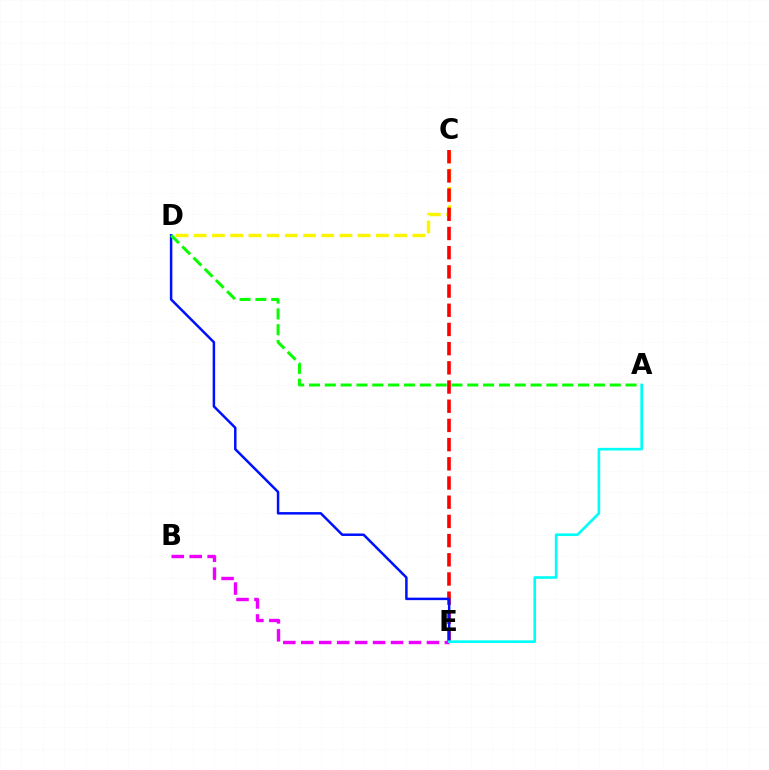{('C', 'D'): [{'color': '#fcf500', 'line_style': 'dashed', 'thickness': 2.48}], ('C', 'E'): [{'color': '#ff0000', 'line_style': 'dashed', 'thickness': 2.61}], ('B', 'E'): [{'color': '#ee00ff', 'line_style': 'dashed', 'thickness': 2.44}], ('D', 'E'): [{'color': '#0010ff', 'line_style': 'solid', 'thickness': 1.79}], ('A', 'E'): [{'color': '#00fff6', 'line_style': 'solid', 'thickness': 1.9}], ('A', 'D'): [{'color': '#08ff00', 'line_style': 'dashed', 'thickness': 2.15}]}